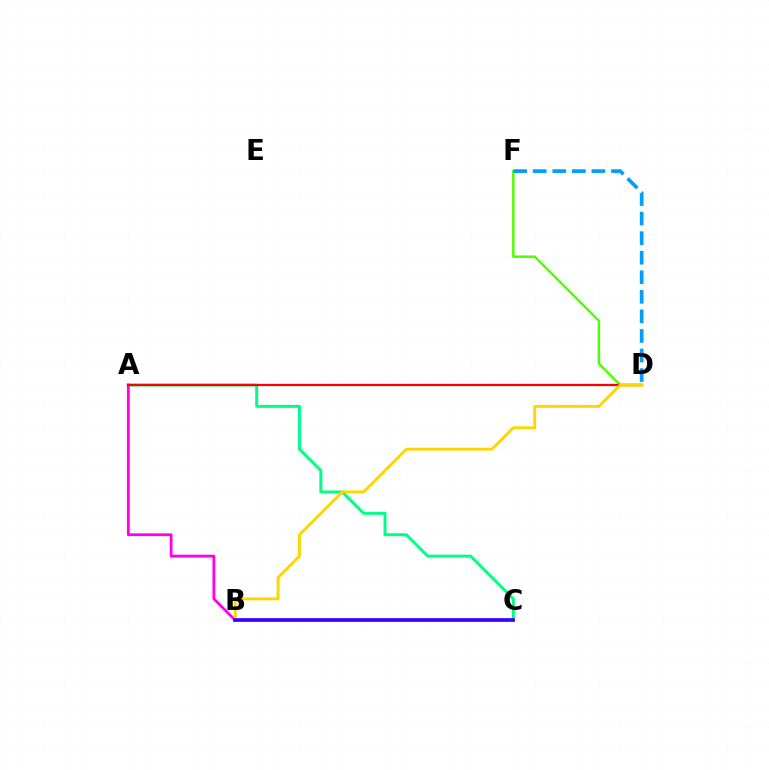{('A', 'C'): [{'color': '#00ff86', 'line_style': 'solid', 'thickness': 2.14}], ('A', 'B'): [{'color': '#ff00ed', 'line_style': 'solid', 'thickness': 2.03}], ('D', 'F'): [{'color': '#4fff00', 'line_style': 'solid', 'thickness': 1.78}, {'color': '#009eff', 'line_style': 'dashed', 'thickness': 2.66}], ('A', 'D'): [{'color': '#ff0000', 'line_style': 'solid', 'thickness': 1.62}], ('B', 'D'): [{'color': '#ffd500', 'line_style': 'solid', 'thickness': 2.09}], ('B', 'C'): [{'color': '#3700ff', 'line_style': 'solid', 'thickness': 2.65}]}